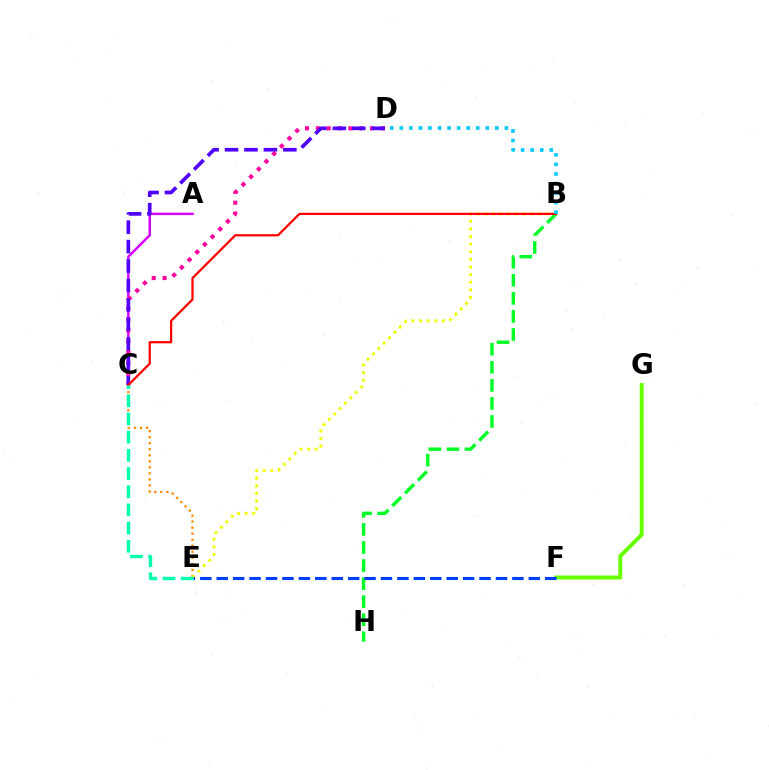{('C', 'E'): [{'color': '#ff8800', 'line_style': 'dotted', 'thickness': 1.64}, {'color': '#00ffaf', 'line_style': 'dashed', 'thickness': 2.47}], ('A', 'C'): [{'color': '#d600ff', 'line_style': 'solid', 'thickness': 1.78}], ('F', 'G'): [{'color': '#66ff00', 'line_style': 'solid', 'thickness': 2.83}], ('B', 'E'): [{'color': '#eeff00', 'line_style': 'dotted', 'thickness': 2.07}], ('C', 'D'): [{'color': '#ff00a0', 'line_style': 'dotted', 'thickness': 2.95}, {'color': '#4f00ff', 'line_style': 'dashed', 'thickness': 2.64}], ('B', 'H'): [{'color': '#00ff27', 'line_style': 'dashed', 'thickness': 2.45}], ('B', 'C'): [{'color': '#ff0000', 'line_style': 'solid', 'thickness': 1.62}], ('E', 'F'): [{'color': '#003fff', 'line_style': 'dashed', 'thickness': 2.23}], ('B', 'D'): [{'color': '#00c7ff', 'line_style': 'dotted', 'thickness': 2.6}]}